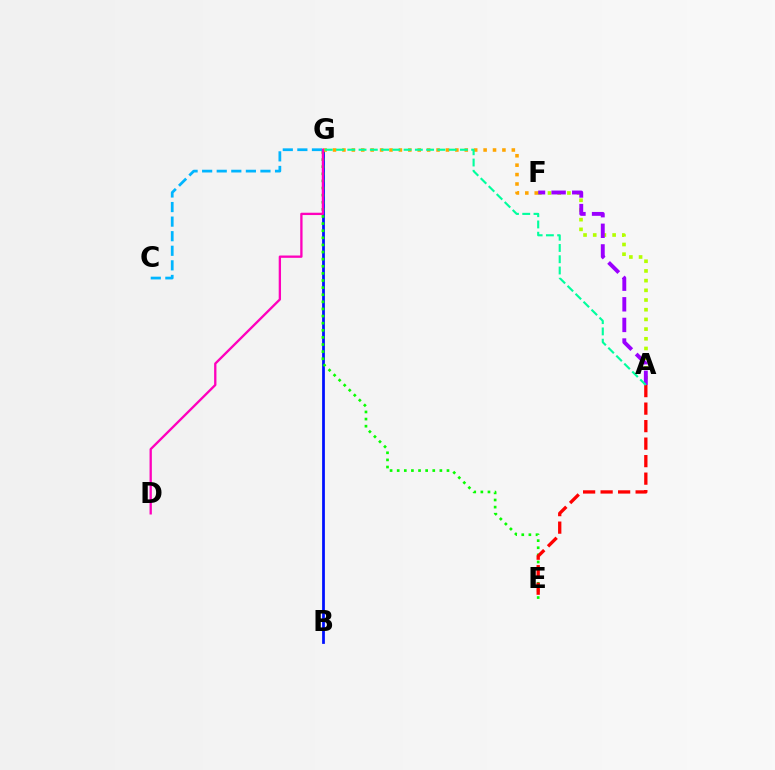{('B', 'G'): [{'color': '#0010ff', 'line_style': 'solid', 'thickness': 1.99}], ('E', 'G'): [{'color': '#08ff00', 'line_style': 'dotted', 'thickness': 1.93}], ('A', 'F'): [{'color': '#b3ff00', 'line_style': 'dotted', 'thickness': 2.63}, {'color': '#9b00ff', 'line_style': 'dashed', 'thickness': 2.8}], ('A', 'E'): [{'color': '#ff0000', 'line_style': 'dashed', 'thickness': 2.38}], ('F', 'G'): [{'color': '#ffa500', 'line_style': 'dotted', 'thickness': 2.56}], ('D', 'G'): [{'color': '#ff00bd', 'line_style': 'solid', 'thickness': 1.67}], ('A', 'G'): [{'color': '#00ff9d', 'line_style': 'dashed', 'thickness': 1.53}], ('C', 'G'): [{'color': '#00b5ff', 'line_style': 'dashed', 'thickness': 1.98}]}